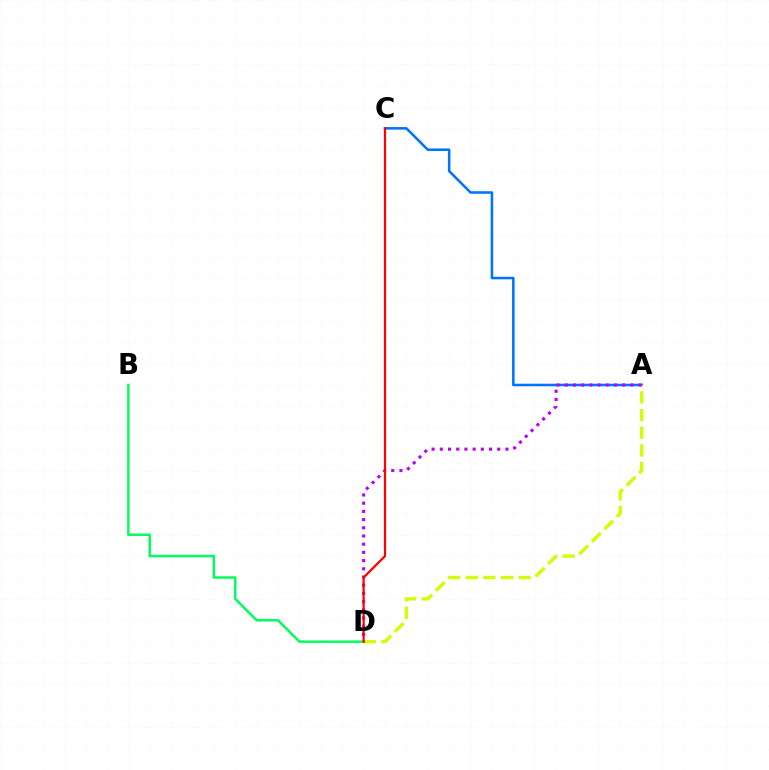{('A', 'C'): [{'color': '#0074ff', 'line_style': 'solid', 'thickness': 1.84}], ('A', 'D'): [{'color': '#d1ff00', 'line_style': 'dashed', 'thickness': 2.4}, {'color': '#b900ff', 'line_style': 'dotted', 'thickness': 2.23}], ('B', 'D'): [{'color': '#00ff5c', 'line_style': 'solid', 'thickness': 1.79}], ('C', 'D'): [{'color': '#ff0000', 'line_style': 'solid', 'thickness': 1.6}]}